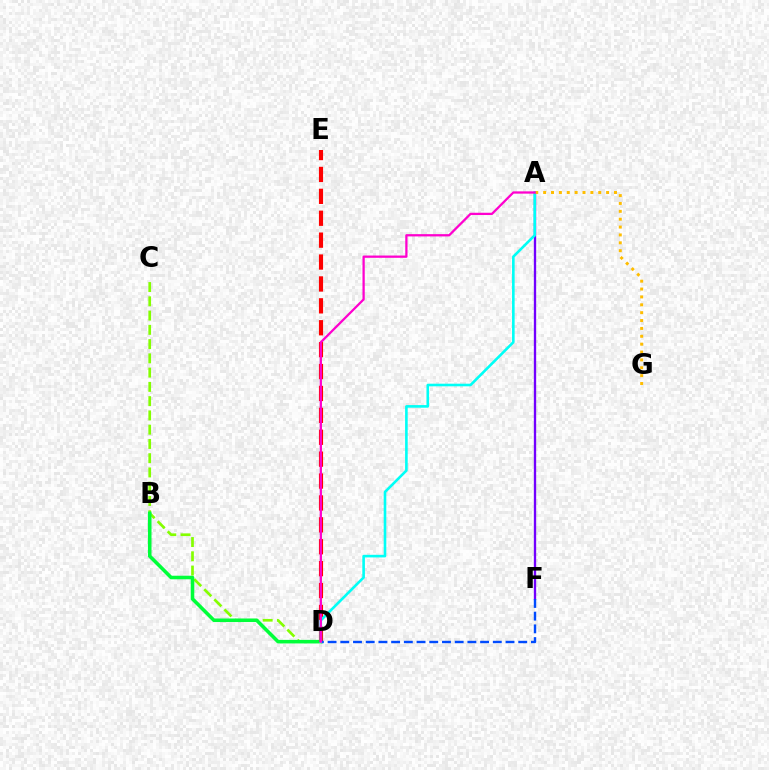{('C', 'D'): [{'color': '#84ff00', 'line_style': 'dashed', 'thickness': 1.94}], ('A', 'F'): [{'color': '#7200ff', 'line_style': 'solid', 'thickness': 1.68}], ('B', 'D'): [{'color': '#00ff39', 'line_style': 'solid', 'thickness': 2.57}], ('D', 'E'): [{'color': '#ff0000', 'line_style': 'dashed', 'thickness': 2.98}], ('D', 'F'): [{'color': '#004bff', 'line_style': 'dashed', 'thickness': 1.73}], ('A', 'D'): [{'color': '#00fff6', 'line_style': 'solid', 'thickness': 1.88}, {'color': '#ff00cf', 'line_style': 'solid', 'thickness': 1.64}], ('A', 'G'): [{'color': '#ffbd00', 'line_style': 'dotted', 'thickness': 2.14}]}